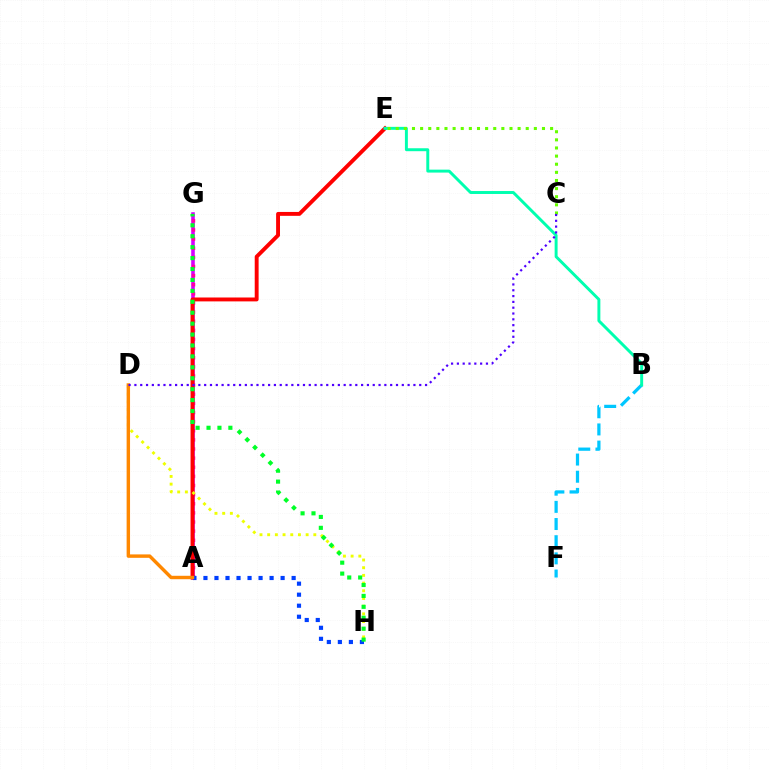{('A', 'G'): [{'color': '#d600ff', 'line_style': 'solid', 'thickness': 2.57}, {'color': '#ff00a0', 'line_style': 'dotted', 'thickness': 2.48}], ('A', 'E'): [{'color': '#ff0000', 'line_style': 'solid', 'thickness': 2.8}], ('D', 'H'): [{'color': '#eeff00', 'line_style': 'dotted', 'thickness': 2.09}], ('B', 'F'): [{'color': '#00c7ff', 'line_style': 'dashed', 'thickness': 2.33}], ('A', 'H'): [{'color': '#003fff', 'line_style': 'dotted', 'thickness': 3.0}], ('B', 'E'): [{'color': '#00ffaf', 'line_style': 'solid', 'thickness': 2.12}], ('A', 'D'): [{'color': '#ff8800', 'line_style': 'solid', 'thickness': 2.46}], ('C', 'E'): [{'color': '#66ff00', 'line_style': 'dotted', 'thickness': 2.21}], ('G', 'H'): [{'color': '#00ff27', 'line_style': 'dotted', 'thickness': 2.97}], ('C', 'D'): [{'color': '#4f00ff', 'line_style': 'dotted', 'thickness': 1.58}]}